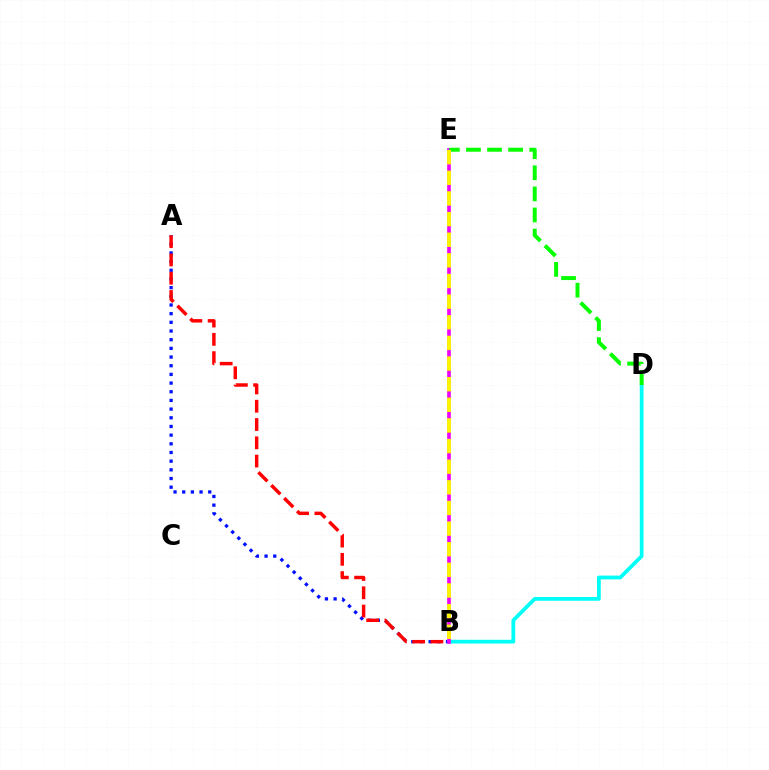{('A', 'B'): [{'color': '#0010ff', 'line_style': 'dotted', 'thickness': 2.36}, {'color': '#ff0000', 'line_style': 'dashed', 'thickness': 2.48}], ('B', 'D'): [{'color': '#00fff6', 'line_style': 'solid', 'thickness': 2.71}], ('B', 'E'): [{'color': '#ee00ff', 'line_style': 'solid', 'thickness': 2.63}, {'color': '#fcf500', 'line_style': 'dashed', 'thickness': 2.8}], ('D', 'E'): [{'color': '#08ff00', 'line_style': 'dashed', 'thickness': 2.87}]}